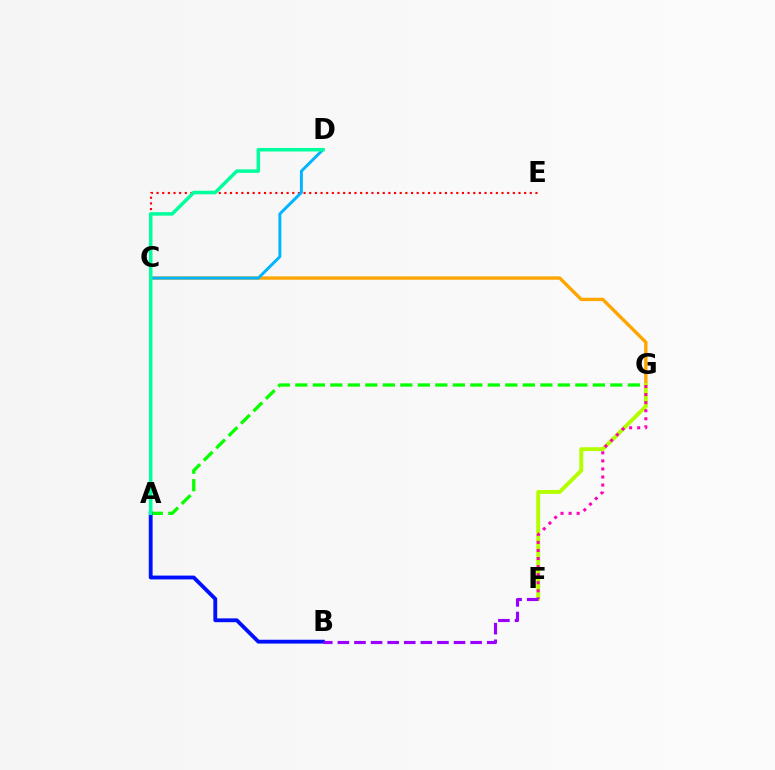{('C', 'E'): [{'color': '#ff0000', 'line_style': 'dotted', 'thickness': 1.54}], ('C', 'G'): [{'color': '#ffa500', 'line_style': 'solid', 'thickness': 2.42}], ('A', 'G'): [{'color': '#08ff00', 'line_style': 'dashed', 'thickness': 2.38}], ('C', 'D'): [{'color': '#00b5ff', 'line_style': 'solid', 'thickness': 2.12}], ('F', 'G'): [{'color': '#b3ff00', 'line_style': 'solid', 'thickness': 2.81}, {'color': '#ff00bd', 'line_style': 'dotted', 'thickness': 2.19}], ('A', 'B'): [{'color': '#0010ff', 'line_style': 'solid', 'thickness': 2.76}], ('A', 'D'): [{'color': '#00ff9d', 'line_style': 'solid', 'thickness': 2.52}], ('B', 'F'): [{'color': '#9b00ff', 'line_style': 'dashed', 'thickness': 2.25}]}